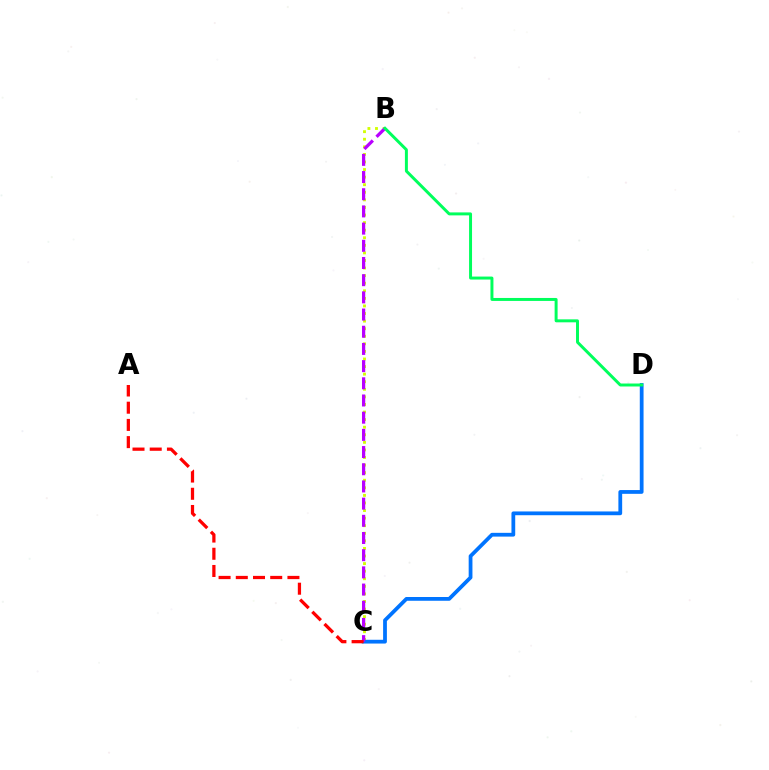{('B', 'C'): [{'color': '#d1ff00', 'line_style': 'dotted', 'thickness': 2.06}, {'color': '#b900ff', 'line_style': 'dashed', 'thickness': 2.34}], ('C', 'D'): [{'color': '#0074ff', 'line_style': 'solid', 'thickness': 2.72}], ('A', 'C'): [{'color': '#ff0000', 'line_style': 'dashed', 'thickness': 2.34}], ('B', 'D'): [{'color': '#00ff5c', 'line_style': 'solid', 'thickness': 2.14}]}